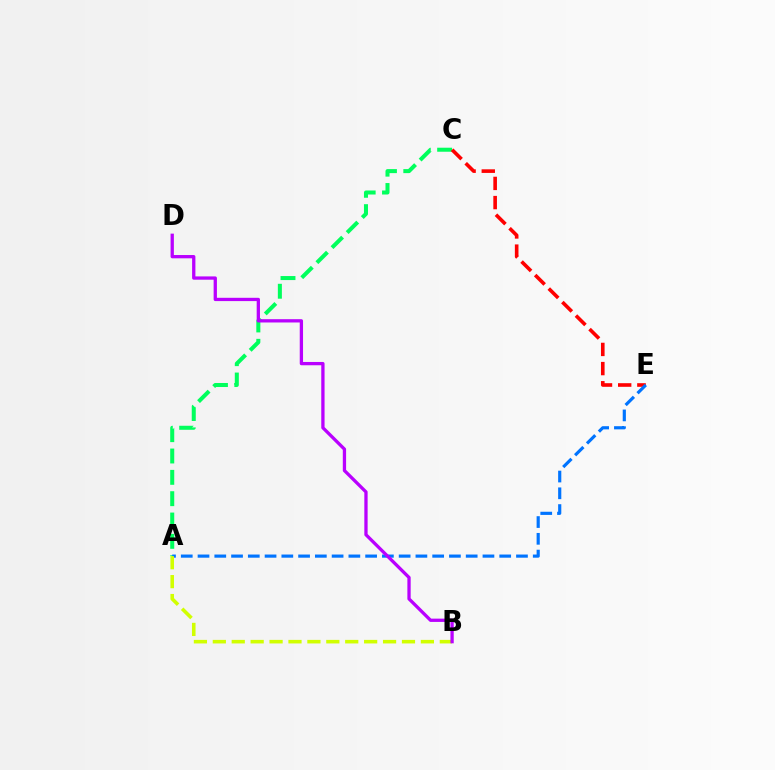{('A', 'C'): [{'color': '#00ff5c', 'line_style': 'dashed', 'thickness': 2.9}], ('C', 'E'): [{'color': '#ff0000', 'line_style': 'dashed', 'thickness': 2.6}], ('A', 'E'): [{'color': '#0074ff', 'line_style': 'dashed', 'thickness': 2.28}], ('A', 'B'): [{'color': '#d1ff00', 'line_style': 'dashed', 'thickness': 2.57}], ('B', 'D'): [{'color': '#b900ff', 'line_style': 'solid', 'thickness': 2.37}]}